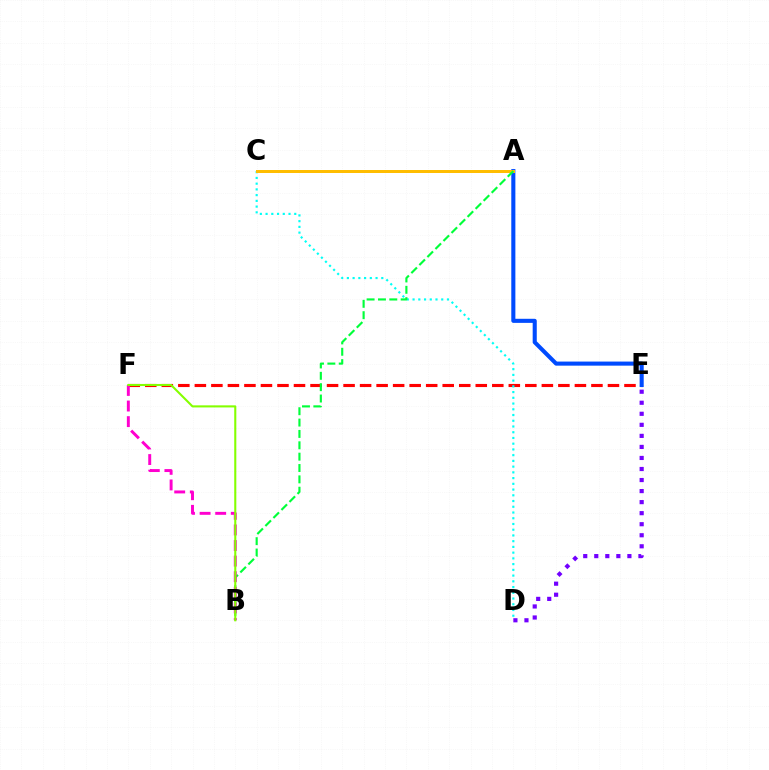{('E', 'F'): [{'color': '#ff0000', 'line_style': 'dashed', 'thickness': 2.24}], ('C', 'D'): [{'color': '#00fff6', 'line_style': 'dotted', 'thickness': 1.56}], ('A', 'E'): [{'color': '#004bff', 'line_style': 'solid', 'thickness': 2.94}], ('A', 'C'): [{'color': '#ffbd00', 'line_style': 'solid', 'thickness': 2.15}], ('A', 'B'): [{'color': '#00ff39', 'line_style': 'dashed', 'thickness': 1.54}], ('B', 'F'): [{'color': '#ff00cf', 'line_style': 'dashed', 'thickness': 2.12}, {'color': '#84ff00', 'line_style': 'solid', 'thickness': 1.5}], ('D', 'E'): [{'color': '#7200ff', 'line_style': 'dotted', 'thickness': 3.0}]}